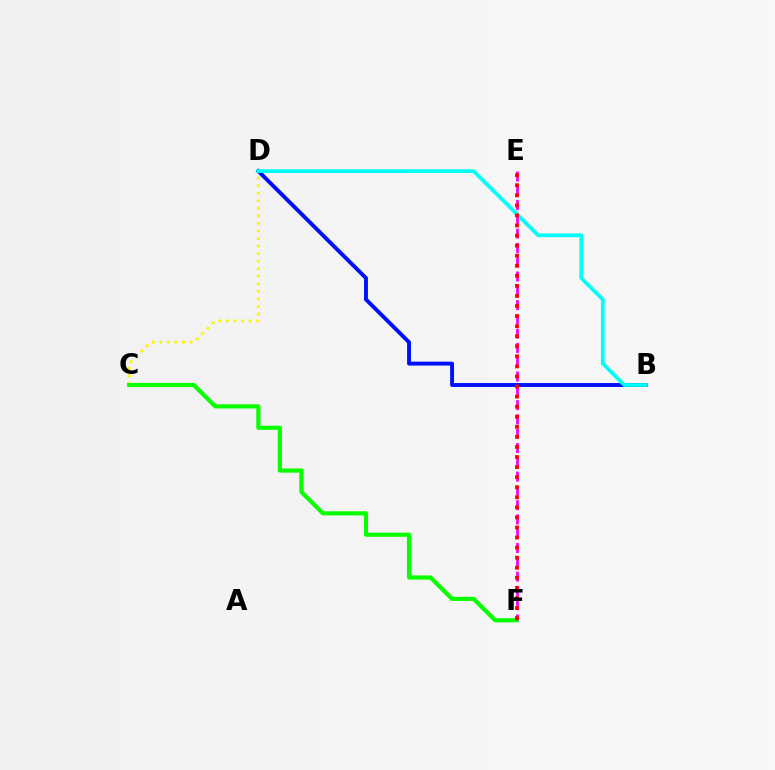{('B', 'D'): [{'color': '#0010ff', 'line_style': 'solid', 'thickness': 2.82}, {'color': '#00fff6', 'line_style': 'solid', 'thickness': 2.68}], ('C', 'D'): [{'color': '#fcf500', 'line_style': 'dotted', 'thickness': 2.05}], ('C', 'F'): [{'color': '#08ff00', 'line_style': 'solid', 'thickness': 2.99}], ('E', 'F'): [{'color': '#ee00ff', 'line_style': 'dashed', 'thickness': 1.94}, {'color': '#ff0000', 'line_style': 'dotted', 'thickness': 2.74}]}